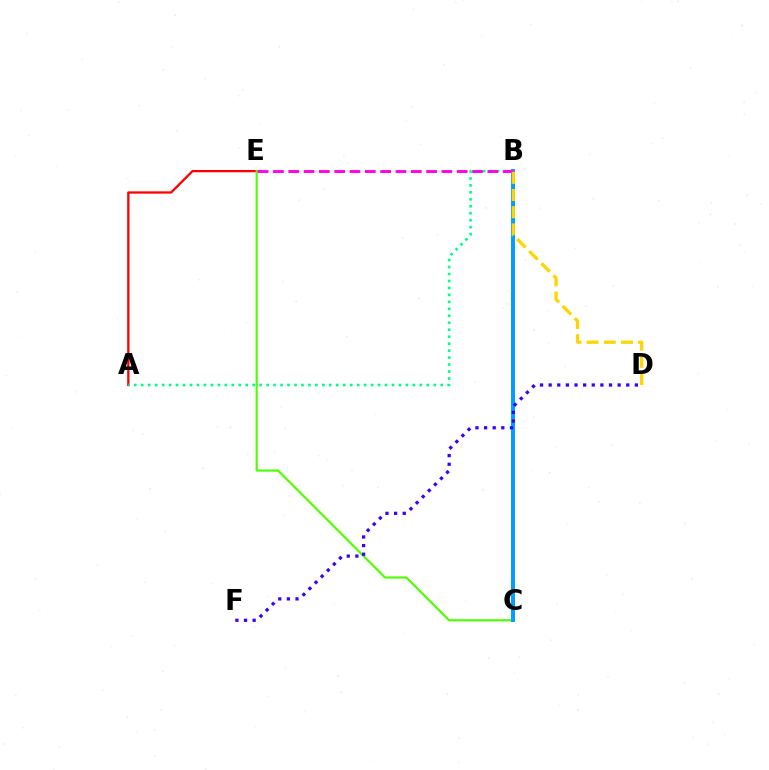{('A', 'E'): [{'color': '#ff0000', 'line_style': 'solid', 'thickness': 1.66}], ('C', 'E'): [{'color': '#4fff00', 'line_style': 'solid', 'thickness': 1.56}], ('B', 'C'): [{'color': '#009eff', 'line_style': 'solid', 'thickness': 2.85}], ('D', 'F'): [{'color': '#3700ff', 'line_style': 'dotted', 'thickness': 2.34}], ('A', 'B'): [{'color': '#00ff86', 'line_style': 'dotted', 'thickness': 1.89}], ('B', 'E'): [{'color': '#ff00ed', 'line_style': 'dashed', 'thickness': 2.08}], ('B', 'D'): [{'color': '#ffd500', 'line_style': 'dashed', 'thickness': 2.33}]}